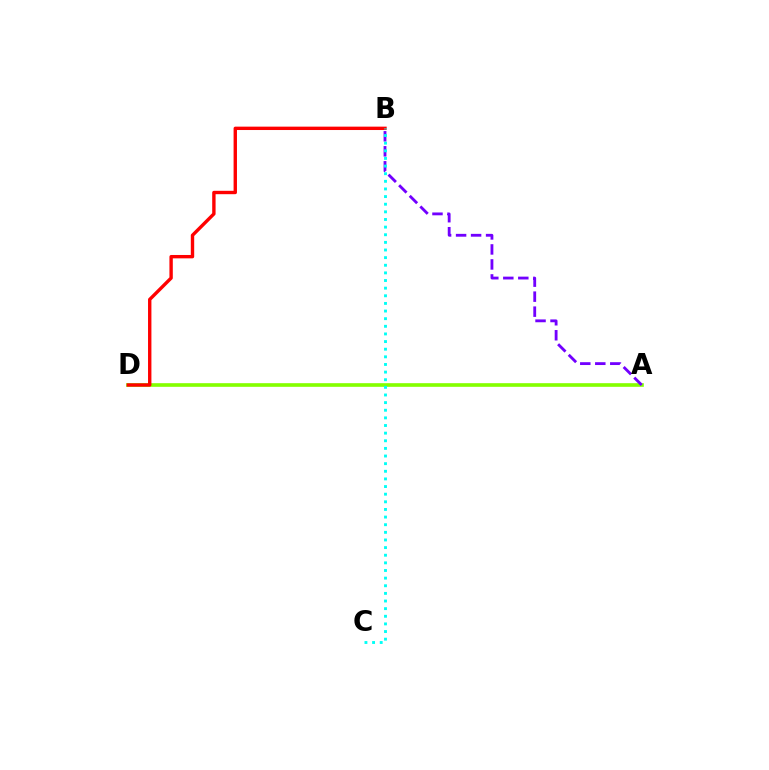{('A', 'D'): [{'color': '#84ff00', 'line_style': 'solid', 'thickness': 2.62}], ('B', 'D'): [{'color': '#ff0000', 'line_style': 'solid', 'thickness': 2.43}], ('A', 'B'): [{'color': '#7200ff', 'line_style': 'dashed', 'thickness': 2.04}], ('B', 'C'): [{'color': '#00fff6', 'line_style': 'dotted', 'thickness': 2.07}]}